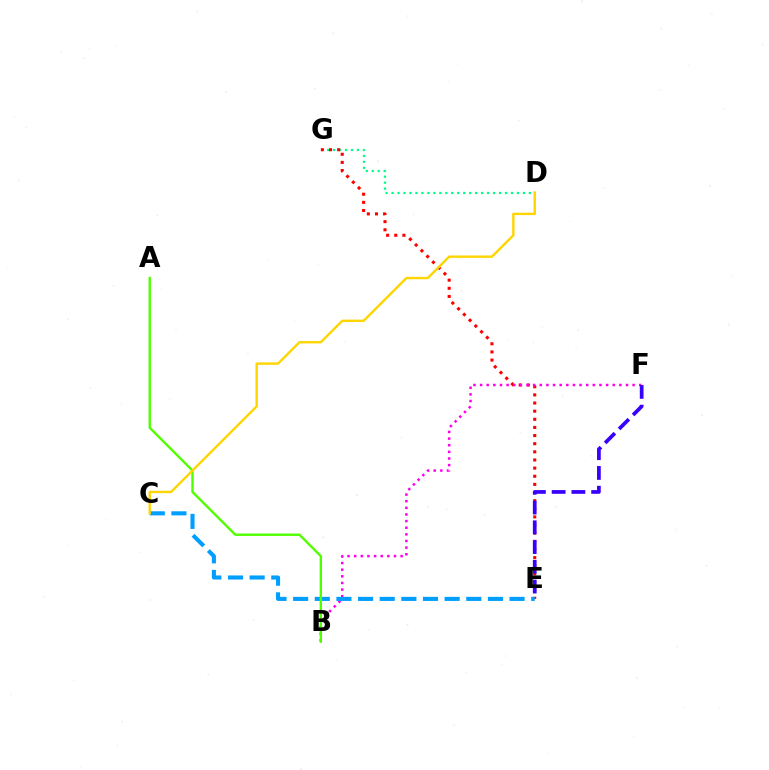{('D', 'G'): [{'color': '#00ff86', 'line_style': 'dotted', 'thickness': 1.62}], ('E', 'G'): [{'color': '#ff0000', 'line_style': 'dotted', 'thickness': 2.21}], ('B', 'F'): [{'color': '#ff00ed', 'line_style': 'dotted', 'thickness': 1.8}], ('C', 'E'): [{'color': '#009eff', 'line_style': 'dashed', 'thickness': 2.94}], ('A', 'B'): [{'color': '#4fff00', 'line_style': 'solid', 'thickness': 1.71}], ('E', 'F'): [{'color': '#3700ff', 'line_style': 'dashed', 'thickness': 2.68}], ('C', 'D'): [{'color': '#ffd500', 'line_style': 'solid', 'thickness': 1.72}]}